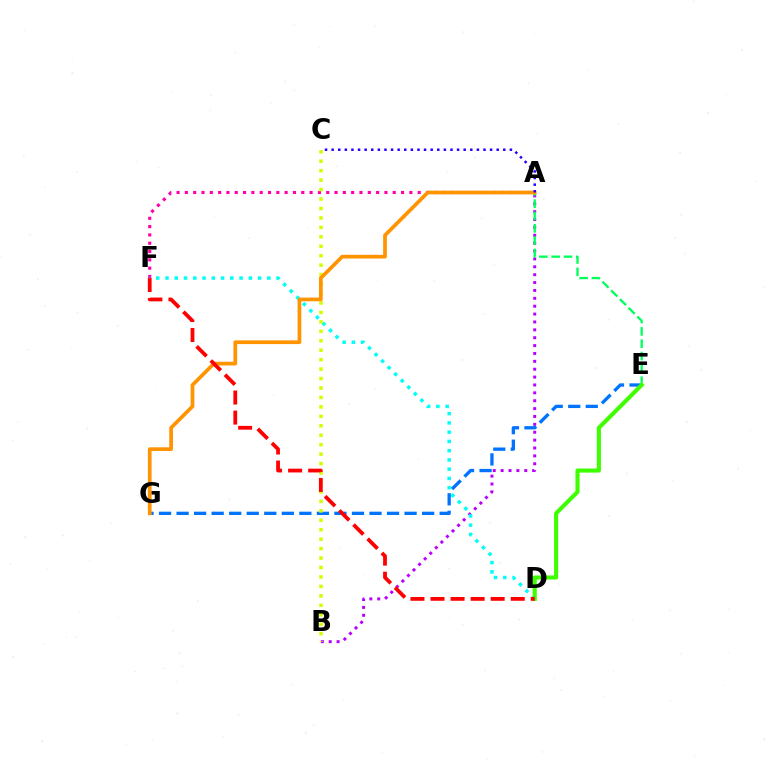{('A', 'B'): [{'color': '#b900ff', 'line_style': 'dotted', 'thickness': 2.14}], ('A', 'F'): [{'color': '#ff00ac', 'line_style': 'dotted', 'thickness': 2.26}], ('D', 'F'): [{'color': '#00fff6', 'line_style': 'dotted', 'thickness': 2.52}, {'color': '#ff0000', 'line_style': 'dashed', 'thickness': 2.72}], ('E', 'G'): [{'color': '#0074ff', 'line_style': 'dashed', 'thickness': 2.38}], ('A', 'E'): [{'color': '#00ff5c', 'line_style': 'dashed', 'thickness': 1.68}], ('B', 'C'): [{'color': '#d1ff00', 'line_style': 'dotted', 'thickness': 2.57}], ('A', 'G'): [{'color': '#ff9400', 'line_style': 'solid', 'thickness': 2.67}], ('D', 'E'): [{'color': '#3dff00', 'line_style': 'solid', 'thickness': 2.94}], ('A', 'C'): [{'color': '#2500ff', 'line_style': 'dotted', 'thickness': 1.79}]}